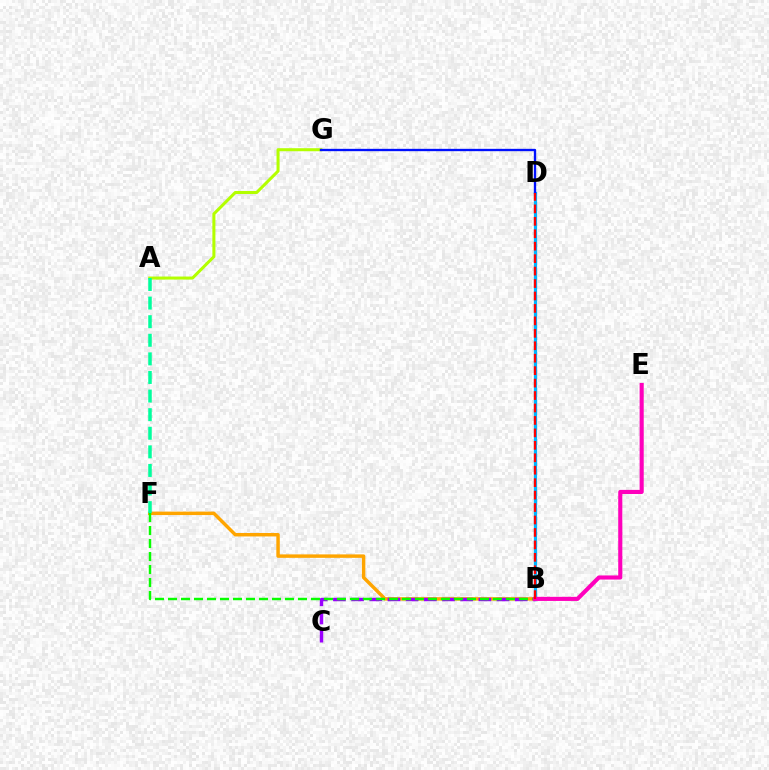{('A', 'G'): [{'color': '#b3ff00', 'line_style': 'solid', 'thickness': 2.19}], ('B', 'F'): [{'color': '#ffa500', 'line_style': 'solid', 'thickness': 2.48}, {'color': '#08ff00', 'line_style': 'dashed', 'thickness': 1.77}], ('B', 'D'): [{'color': '#00b5ff', 'line_style': 'solid', 'thickness': 2.32}, {'color': '#ff0000', 'line_style': 'dashed', 'thickness': 1.69}], ('A', 'F'): [{'color': '#00ff9d', 'line_style': 'dashed', 'thickness': 2.53}], ('B', 'C'): [{'color': '#9b00ff', 'line_style': 'dashed', 'thickness': 2.47}], ('B', 'E'): [{'color': '#ff00bd', 'line_style': 'solid', 'thickness': 2.96}], ('D', 'G'): [{'color': '#0010ff', 'line_style': 'solid', 'thickness': 1.68}]}